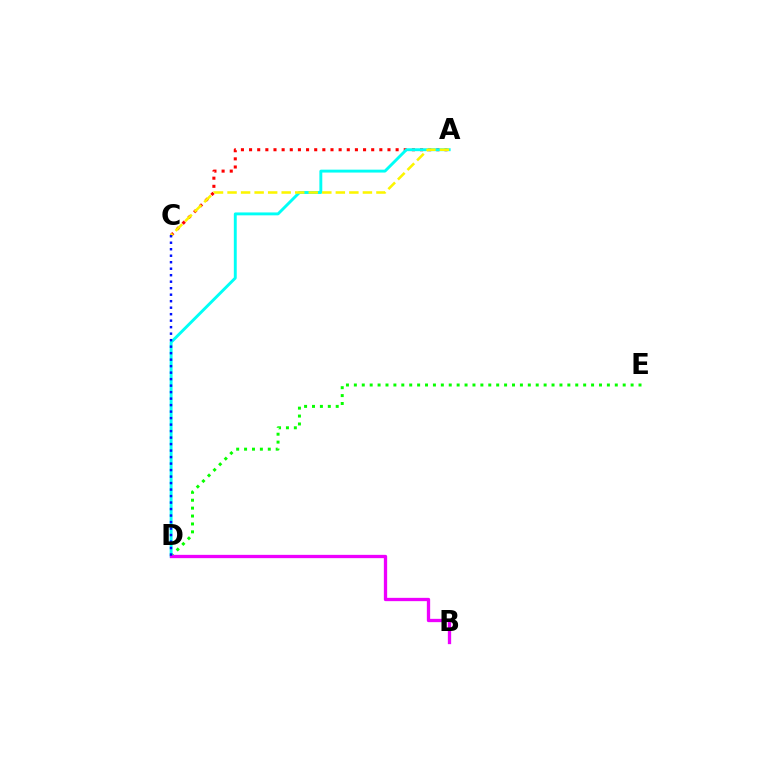{('A', 'C'): [{'color': '#ff0000', 'line_style': 'dotted', 'thickness': 2.21}, {'color': '#fcf500', 'line_style': 'dashed', 'thickness': 1.84}], ('D', 'E'): [{'color': '#08ff00', 'line_style': 'dotted', 'thickness': 2.15}], ('A', 'D'): [{'color': '#00fff6', 'line_style': 'solid', 'thickness': 2.09}], ('B', 'D'): [{'color': '#ee00ff', 'line_style': 'solid', 'thickness': 2.38}], ('C', 'D'): [{'color': '#0010ff', 'line_style': 'dotted', 'thickness': 1.76}]}